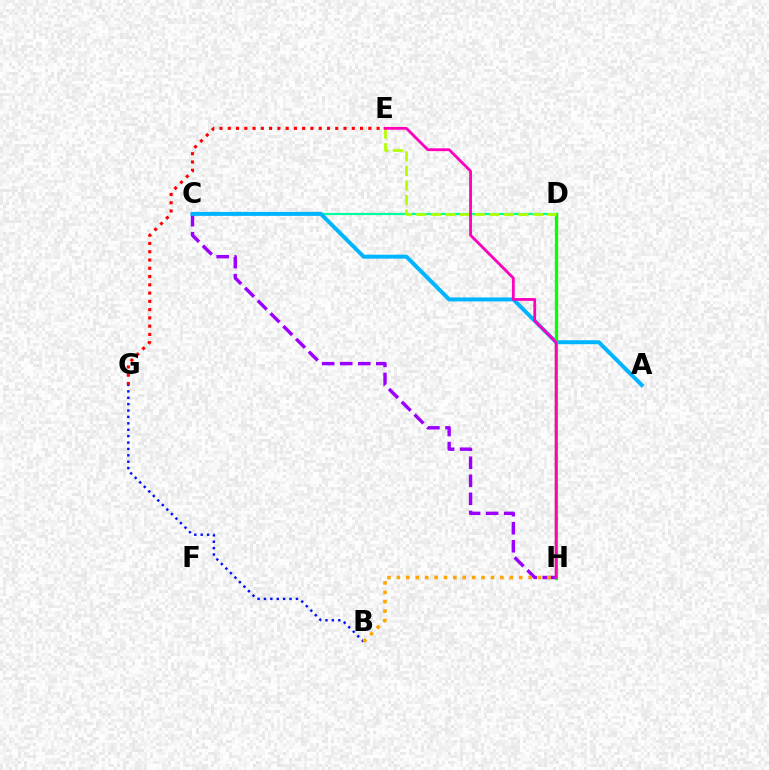{('C', 'D'): [{'color': '#00ff9d', 'line_style': 'solid', 'thickness': 1.6}], ('C', 'H'): [{'color': '#9b00ff', 'line_style': 'dashed', 'thickness': 2.45}], ('A', 'C'): [{'color': '#00b5ff', 'line_style': 'solid', 'thickness': 2.86}], ('D', 'H'): [{'color': '#08ff00', 'line_style': 'solid', 'thickness': 2.36}], ('D', 'E'): [{'color': '#b3ff00', 'line_style': 'dashed', 'thickness': 1.98}], ('E', 'H'): [{'color': '#ff00bd', 'line_style': 'solid', 'thickness': 2.02}], ('E', 'G'): [{'color': '#ff0000', 'line_style': 'dotted', 'thickness': 2.25}], ('B', 'G'): [{'color': '#0010ff', 'line_style': 'dotted', 'thickness': 1.74}], ('B', 'H'): [{'color': '#ffa500', 'line_style': 'dotted', 'thickness': 2.56}]}